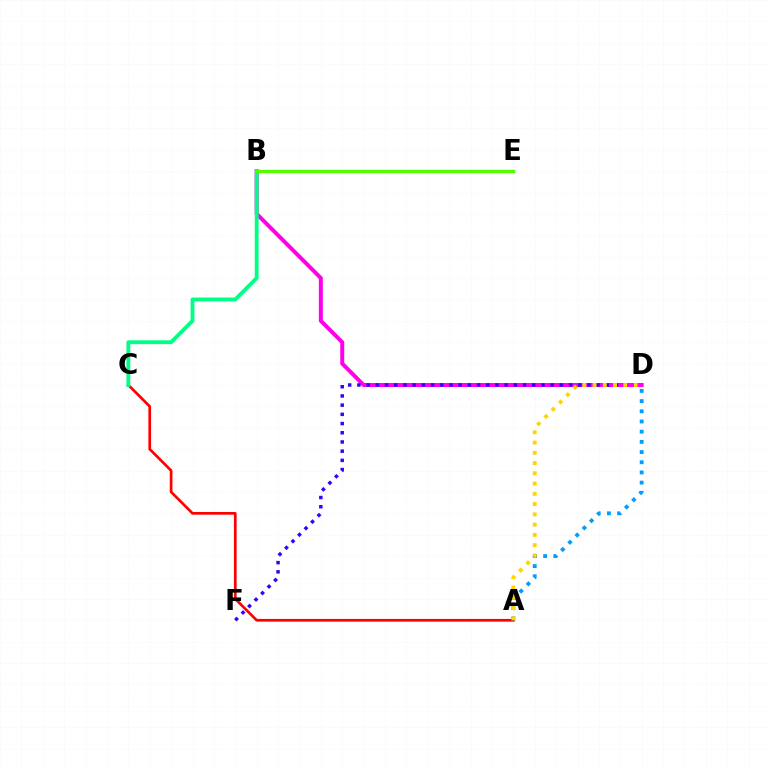{('B', 'D'): [{'color': '#ff00ed', 'line_style': 'solid', 'thickness': 2.86}], ('A', 'C'): [{'color': '#ff0000', 'line_style': 'solid', 'thickness': 1.94}], ('A', 'D'): [{'color': '#009eff', 'line_style': 'dotted', 'thickness': 2.77}, {'color': '#ffd500', 'line_style': 'dotted', 'thickness': 2.79}], ('D', 'F'): [{'color': '#3700ff', 'line_style': 'dotted', 'thickness': 2.5}], ('B', 'C'): [{'color': '#00ff86', 'line_style': 'solid', 'thickness': 2.77}], ('B', 'E'): [{'color': '#4fff00', 'line_style': 'solid', 'thickness': 2.43}]}